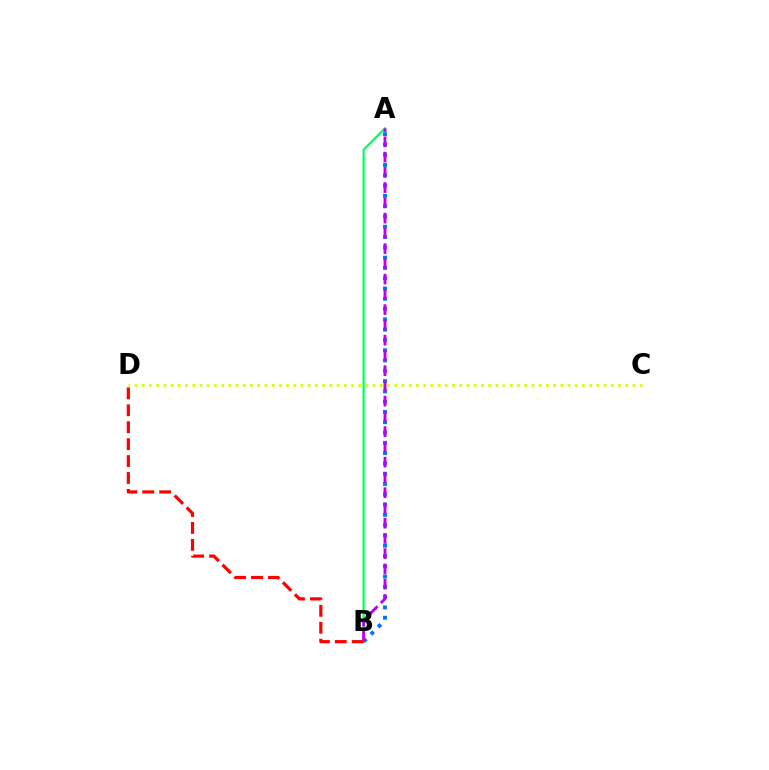{('A', 'B'): [{'color': '#0074ff', 'line_style': 'dotted', 'thickness': 2.8}, {'color': '#00ff5c', 'line_style': 'solid', 'thickness': 1.58}, {'color': '#b900ff', 'line_style': 'dashed', 'thickness': 2.07}], ('C', 'D'): [{'color': '#d1ff00', 'line_style': 'dotted', 'thickness': 1.96}], ('B', 'D'): [{'color': '#ff0000', 'line_style': 'dashed', 'thickness': 2.3}]}